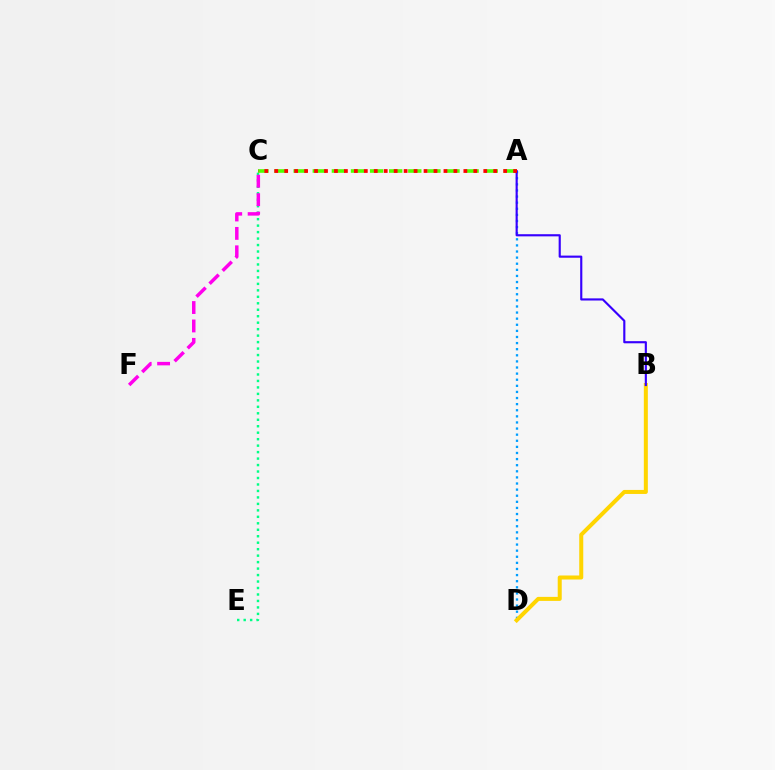{('C', 'E'): [{'color': '#00ff86', 'line_style': 'dotted', 'thickness': 1.76}], ('C', 'F'): [{'color': '#ff00ed', 'line_style': 'dashed', 'thickness': 2.5}], ('A', 'D'): [{'color': '#009eff', 'line_style': 'dotted', 'thickness': 1.66}], ('B', 'D'): [{'color': '#ffd500', 'line_style': 'solid', 'thickness': 2.89}], ('A', 'C'): [{'color': '#4fff00', 'line_style': 'dashed', 'thickness': 2.6}, {'color': '#ff0000', 'line_style': 'dotted', 'thickness': 2.7}], ('A', 'B'): [{'color': '#3700ff', 'line_style': 'solid', 'thickness': 1.55}]}